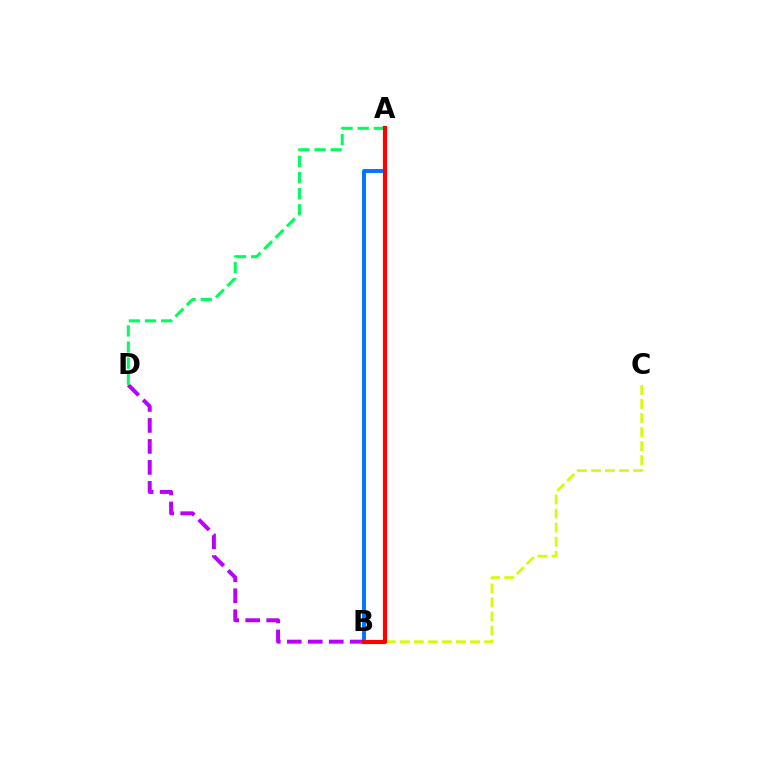{('B', 'D'): [{'color': '#b900ff', 'line_style': 'dashed', 'thickness': 2.85}], ('B', 'C'): [{'color': '#d1ff00', 'line_style': 'dashed', 'thickness': 1.91}], ('A', 'B'): [{'color': '#0074ff', 'line_style': 'solid', 'thickness': 2.81}, {'color': '#ff0000', 'line_style': 'solid', 'thickness': 3.0}], ('A', 'D'): [{'color': '#00ff5c', 'line_style': 'dashed', 'thickness': 2.19}]}